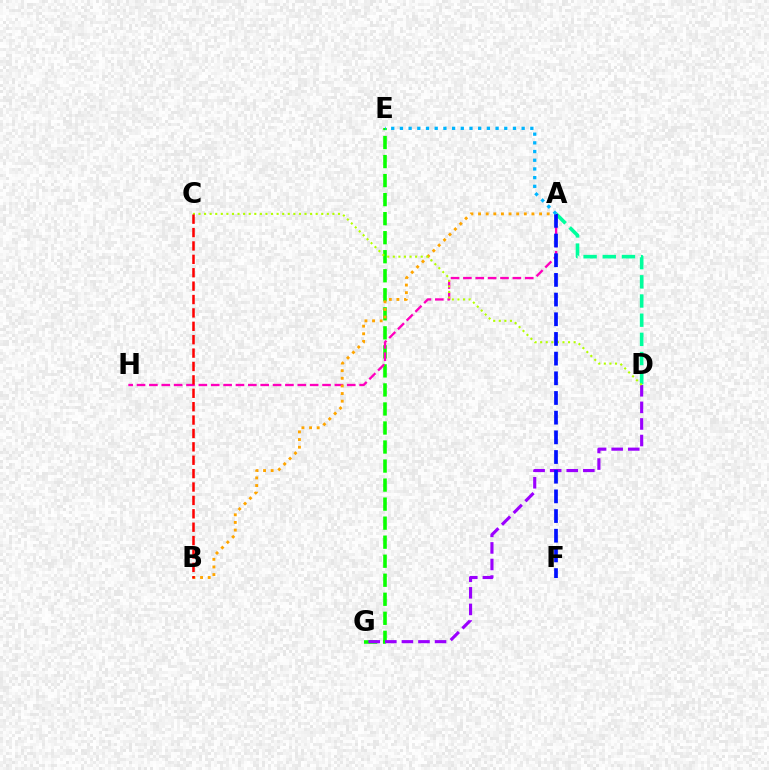{('E', 'G'): [{'color': '#08ff00', 'line_style': 'dashed', 'thickness': 2.59}], ('A', 'D'): [{'color': '#00ff9d', 'line_style': 'dashed', 'thickness': 2.61}], ('D', 'G'): [{'color': '#9b00ff', 'line_style': 'dashed', 'thickness': 2.25}], ('A', 'H'): [{'color': '#ff00bd', 'line_style': 'dashed', 'thickness': 1.68}], ('A', 'B'): [{'color': '#ffa500', 'line_style': 'dotted', 'thickness': 2.07}], ('C', 'D'): [{'color': '#b3ff00', 'line_style': 'dotted', 'thickness': 1.52}], ('A', 'F'): [{'color': '#0010ff', 'line_style': 'dashed', 'thickness': 2.67}], ('B', 'C'): [{'color': '#ff0000', 'line_style': 'dashed', 'thickness': 1.82}], ('A', 'E'): [{'color': '#00b5ff', 'line_style': 'dotted', 'thickness': 2.36}]}